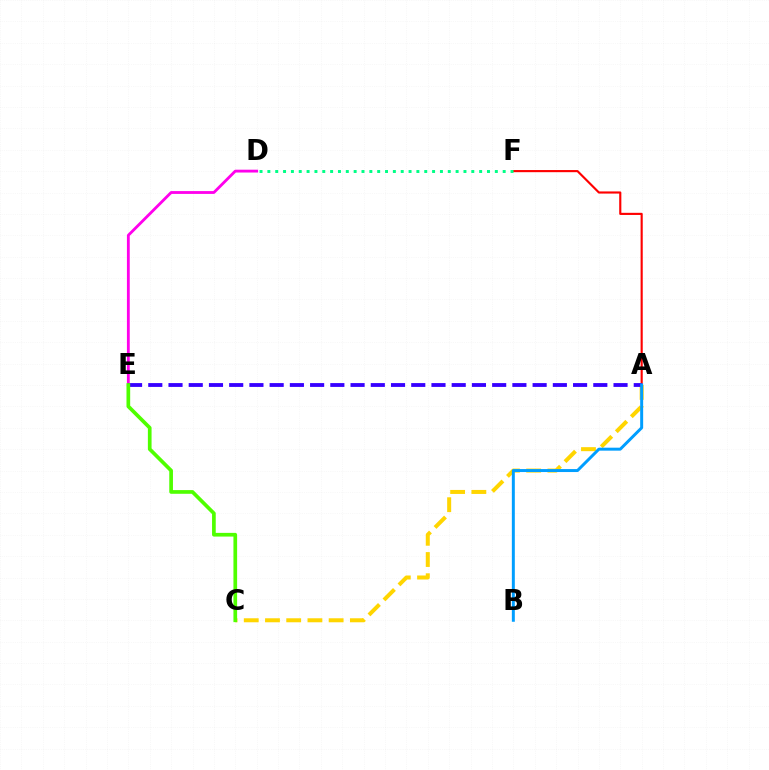{('D', 'E'): [{'color': '#ff00ed', 'line_style': 'solid', 'thickness': 2.04}], ('A', 'C'): [{'color': '#ffd500', 'line_style': 'dashed', 'thickness': 2.88}], ('A', 'F'): [{'color': '#ff0000', 'line_style': 'solid', 'thickness': 1.54}], ('A', 'E'): [{'color': '#3700ff', 'line_style': 'dashed', 'thickness': 2.75}], ('D', 'F'): [{'color': '#00ff86', 'line_style': 'dotted', 'thickness': 2.13}], ('A', 'B'): [{'color': '#009eff', 'line_style': 'solid', 'thickness': 2.14}], ('C', 'E'): [{'color': '#4fff00', 'line_style': 'solid', 'thickness': 2.66}]}